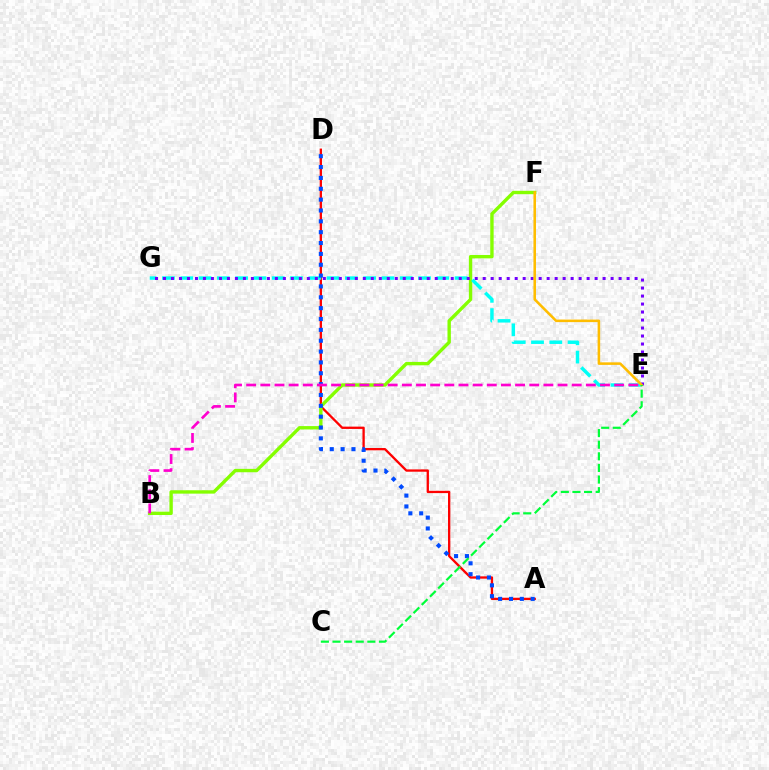{('A', 'D'): [{'color': '#ff0000', 'line_style': 'solid', 'thickness': 1.67}, {'color': '#004bff', 'line_style': 'dotted', 'thickness': 2.95}], ('B', 'F'): [{'color': '#84ff00', 'line_style': 'solid', 'thickness': 2.44}], ('E', 'G'): [{'color': '#00fff6', 'line_style': 'dashed', 'thickness': 2.48}, {'color': '#7200ff', 'line_style': 'dotted', 'thickness': 2.17}], ('B', 'E'): [{'color': '#ff00cf', 'line_style': 'dashed', 'thickness': 1.92}], ('E', 'F'): [{'color': '#ffbd00', 'line_style': 'solid', 'thickness': 1.84}], ('C', 'E'): [{'color': '#00ff39', 'line_style': 'dashed', 'thickness': 1.58}]}